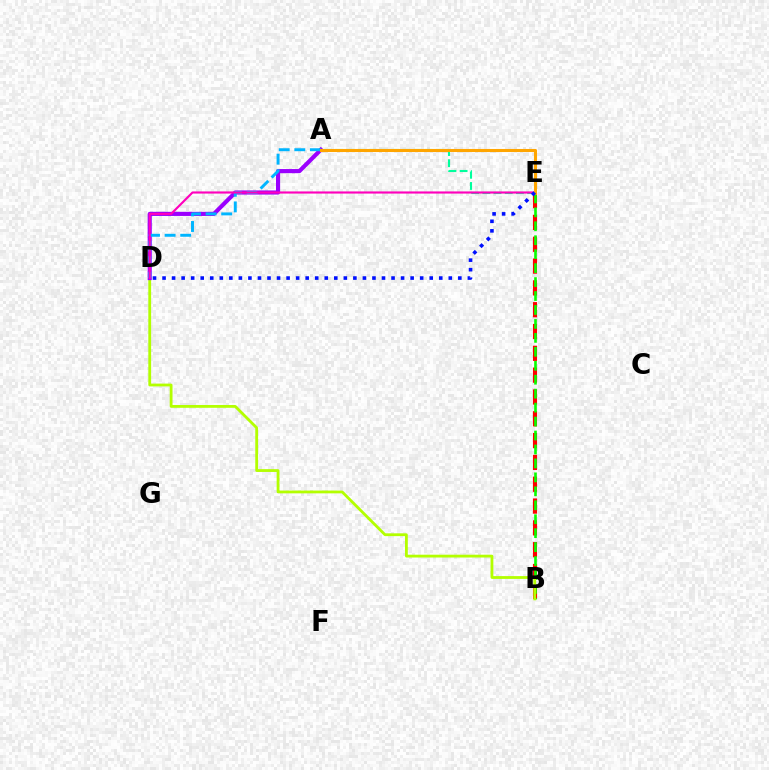{('A', 'E'): [{'color': '#00ff9d', 'line_style': 'dashed', 'thickness': 1.52}, {'color': '#ffa500', 'line_style': 'solid', 'thickness': 2.21}], ('B', 'E'): [{'color': '#ff0000', 'line_style': 'dashed', 'thickness': 2.96}, {'color': '#08ff00', 'line_style': 'dashed', 'thickness': 1.9}], ('B', 'D'): [{'color': '#b3ff00', 'line_style': 'solid', 'thickness': 2.02}], ('A', 'D'): [{'color': '#9b00ff', 'line_style': 'solid', 'thickness': 2.97}, {'color': '#00b5ff', 'line_style': 'dashed', 'thickness': 2.12}], ('D', 'E'): [{'color': '#ff00bd', 'line_style': 'solid', 'thickness': 1.54}, {'color': '#0010ff', 'line_style': 'dotted', 'thickness': 2.59}]}